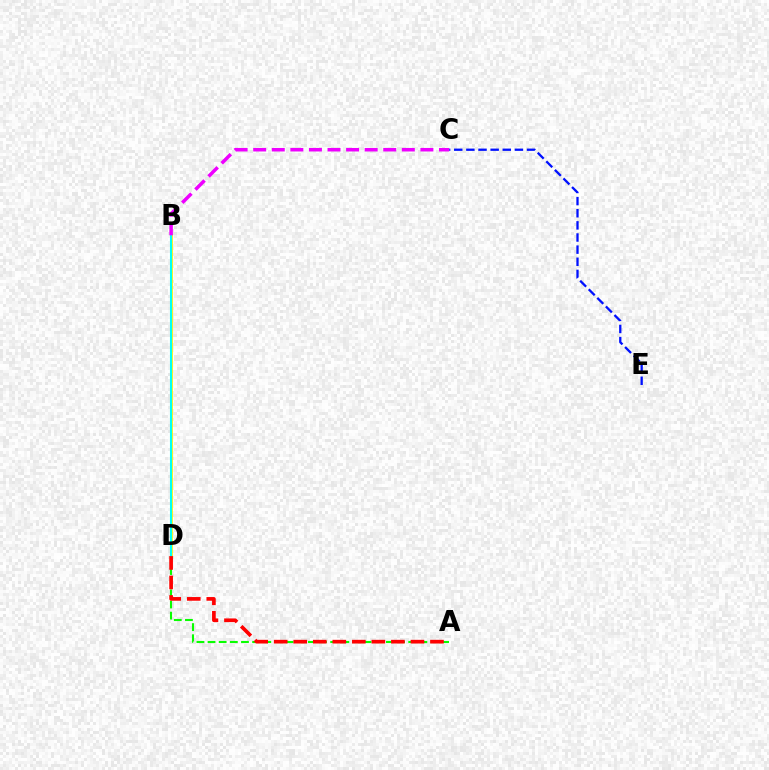{('C', 'E'): [{'color': '#0010ff', 'line_style': 'dashed', 'thickness': 1.65}], ('A', 'D'): [{'color': '#08ff00', 'line_style': 'dashed', 'thickness': 1.51}, {'color': '#ff0000', 'line_style': 'dashed', 'thickness': 2.65}], ('B', 'D'): [{'color': '#fcf500', 'line_style': 'solid', 'thickness': 1.95}, {'color': '#00fff6', 'line_style': 'solid', 'thickness': 1.5}], ('B', 'C'): [{'color': '#ee00ff', 'line_style': 'dashed', 'thickness': 2.52}]}